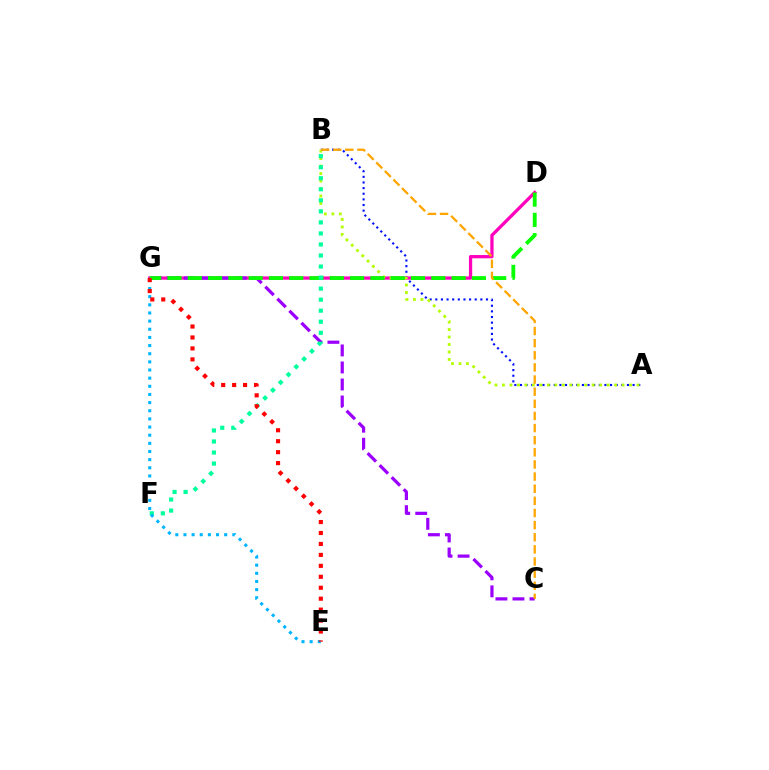{('A', 'B'): [{'color': '#0010ff', 'line_style': 'dotted', 'thickness': 1.53}, {'color': '#b3ff00', 'line_style': 'dotted', 'thickness': 2.03}], ('D', 'G'): [{'color': '#ff00bd', 'line_style': 'solid', 'thickness': 2.35}, {'color': '#08ff00', 'line_style': 'dashed', 'thickness': 2.76}], ('C', 'G'): [{'color': '#9b00ff', 'line_style': 'dashed', 'thickness': 2.31}], ('B', 'F'): [{'color': '#00ff9d', 'line_style': 'dotted', 'thickness': 3.0}], ('B', 'C'): [{'color': '#ffa500', 'line_style': 'dashed', 'thickness': 1.65}], ('E', 'G'): [{'color': '#00b5ff', 'line_style': 'dotted', 'thickness': 2.21}, {'color': '#ff0000', 'line_style': 'dotted', 'thickness': 2.97}]}